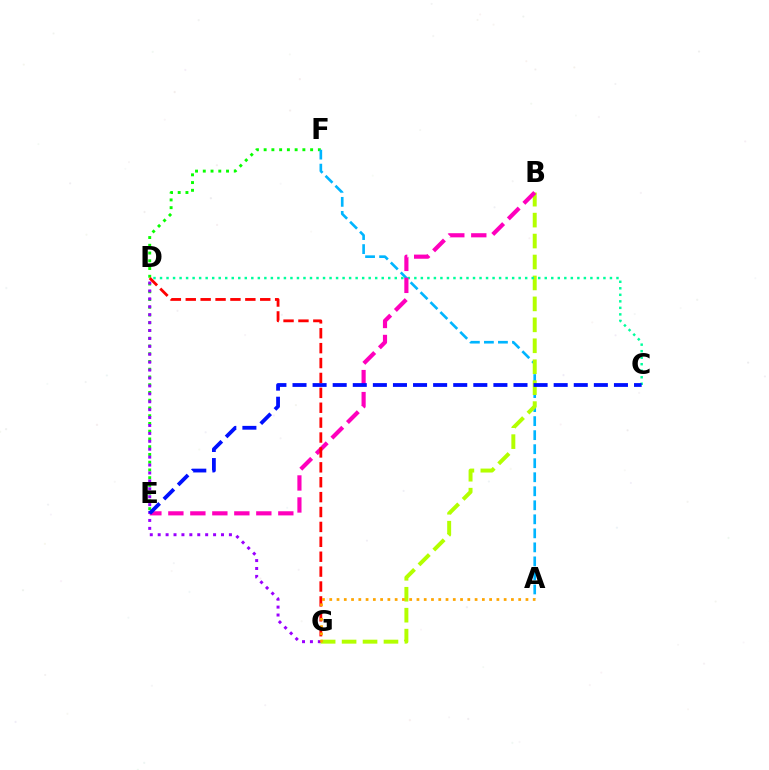{('E', 'F'): [{'color': '#08ff00', 'line_style': 'dotted', 'thickness': 2.1}], ('A', 'F'): [{'color': '#00b5ff', 'line_style': 'dashed', 'thickness': 1.91}], ('B', 'G'): [{'color': '#b3ff00', 'line_style': 'dashed', 'thickness': 2.85}], ('C', 'D'): [{'color': '#00ff9d', 'line_style': 'dotted', 'thickness': 1.77}], ('B', 'E'): [{'color': '#ff00bd', 'line_style': 'dashed', 'thickness': 2.99}], ('D', 'G'): [{'color': '#9b00ff', 'line_style': 'dotted', 'thickness': 2.15}, {'color': '#ff0000', 'line_style': 'dashed', 'thickness': 2.02}], ('C', 'E'): [{'color': '#0010ff', 'line_style': 'dashed', 'thickness': 2.73}], ('A', 'G'): [{'color': '#ffa500', 'line_style': 'dotted', 'thickness': 1.97}]}